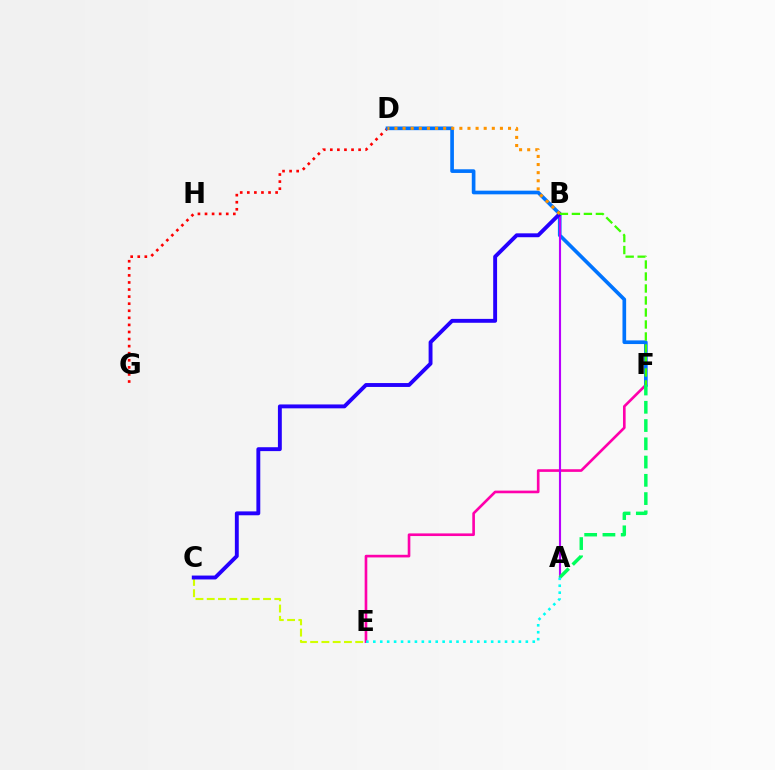{('C', 'E'): [{'color': '#d1ff00', 'line_style': 'dashed', 'thickness': 1.53}], ('E', 'F'): [{'color': '#ff00ac', 'line_style': 'solid', 'thickness': 1.9}], ('D', 'G'): [{'color': '#ff0000', 'line_style': 'dotted', 'thickness': 1.92}], ('D', 'F'): [{'color': '#0074ff', 'line_style': 'solid', 'thickness': 2.64}], ('A', 'B'): [{'color': '#b900ff', 'line_style': 'solid', 'thickness': 1.53}], ('A', 'F'): [{'color': '#00ff5c', 'line_style': 'dashed', 'thickness': 2.48}], ('B', 'C'): [{'color': '#2500ff', 'line_style': 'solid', 'thickness': 2.8}], ('B', 'D'): [{'color': '#ff9400', 'line_style': 'dotted', 'thickness': 2.2}], ('A', 'E'): [{'color': '#00fff6', 'line_style': 'dotted', 'thickness': 1.88}], ('B', 'F'): [{'color': '#3dff00', 'line_style': 'dashed', 'thickness': 1.63}]}